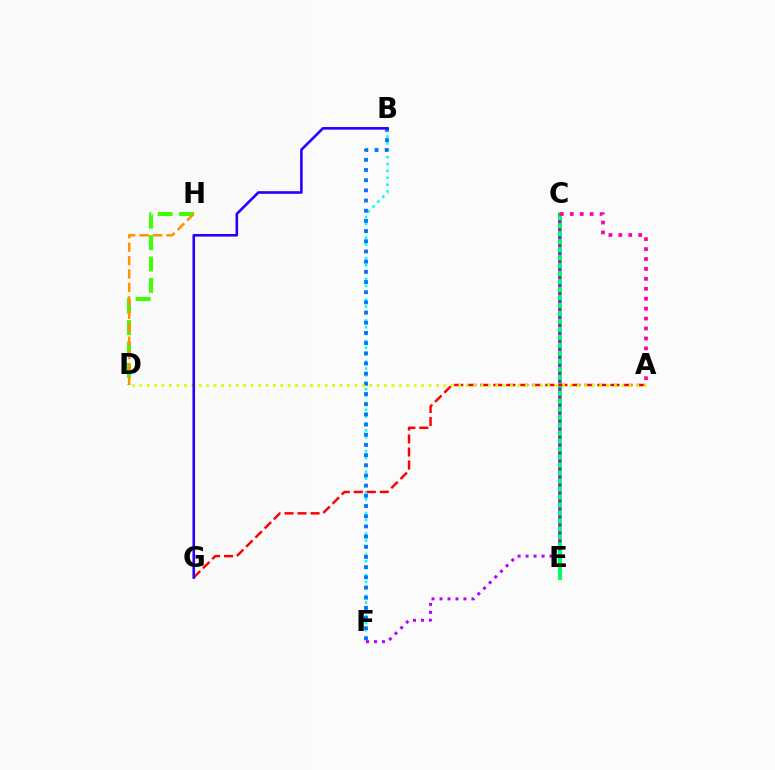{('D', 'H'): [{'color': '#3dff00', 'line_style': 'dashed', 'thickness': 2.91}, {'color': '#ff9400', 'line_style': 'dashed', 'thickness': 1.82}], ('C', 'E'): [{'color': '#00ff5c', 'line_style': 'solid', 'thickness': 2.79}], ('B', 'F'): [{'color': '#00fff6', 'line_style': 'dotted', 'thickness': 1.87}, {'color': '#0074ff', 'line_style': 'dotted', 'thickness': 2.77}], ('A', 'G'): [{'color': '#ff0000', 'line_style': 'dashed', 'thickness': 1.77}], ('C', 'F'): [{'color': '#b900ff', 'line_style': 'dotted', 'thickness': 2.17}], ('A', 'D'): [{'color': '#d1ff00', 'line_style': 'dotted', 'thickness': 2.01}], ('B', 'G'): [{'color': '#2500ff', 'line_style': 'solid', 'thickness': 1.88}], ('A', 'C'): [{'color': '#ff00ac', 'line_style': 'dotted', 'thickness': 2.7}]}